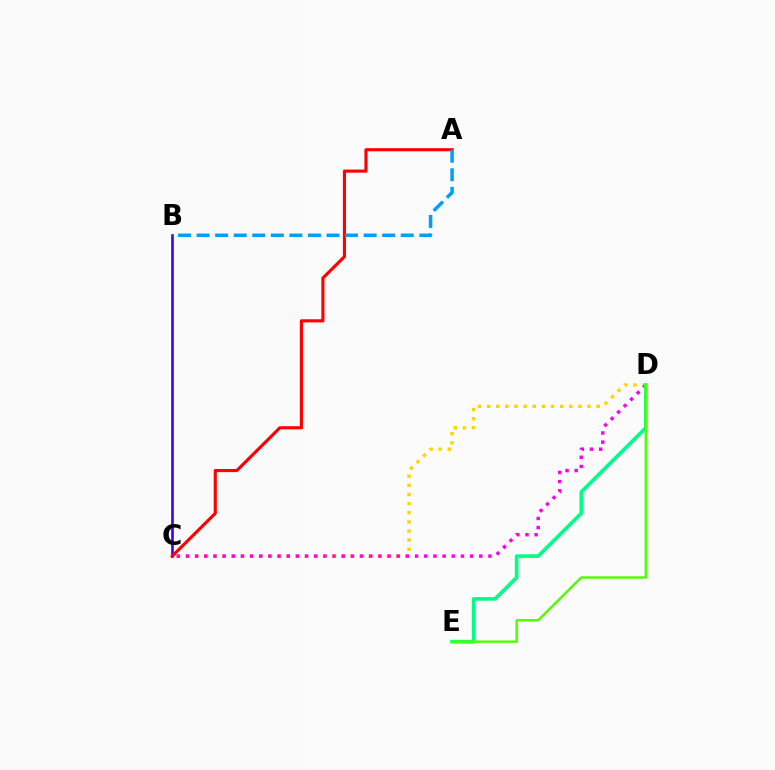{('C', 'D'): [{'color': '#ffd500', 'line_style': 'dotted', 'thickness': 2.48}, {'color': '#ff00ed', 'line_style': 'dotted', 'thickness': 2.49}], ('D', 'E'): [{'color': '#00ff86', 'line_style': 'solid', 'thickness': 2.63}, {'color': '#4fff00', 'line_style': 'solid', 'thickness': 1.75}], ('B', 'C'): [{'color': '#3700ff', 'line_style': 'solid', 'thickness': 1.89}], ('A', 'C'): [{'color': '#ff0000', 'line_style': 'solid', 'thickness': 2.25}], ('A', 'B'): [{'color': '#009eff', 'line_style': 'dashed', 'thickness': 2.52}]}